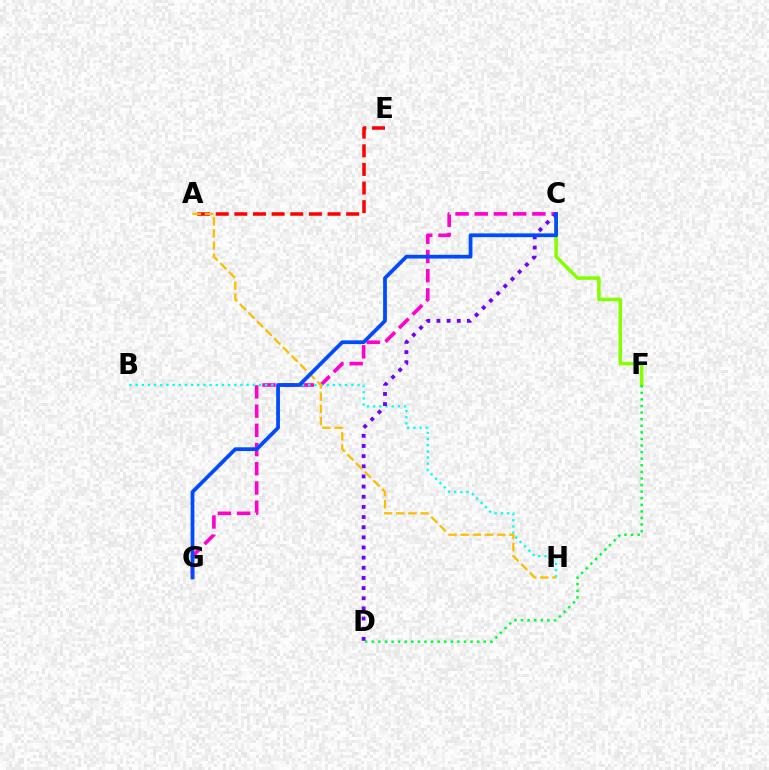{('C', 'F'): [{'color': '#84ff00', 'line_style': 'solid', 'thickness': 2.53}], ('A', 'E'): [{'color': '#ff0000', 'line_style': 'dashed', 'thickness': 2.53}], ('C', 'G'): [{'color': '#ff00cf', 'line_style': 'dashed', 'thickness': 2.61}, {'color': '#004bff', 'line_style': 'solid', 'thickness': 2.7}], ('B', 'H'): [{'color': '#00fff6', 'line_style': 'dotted', 'thickness': 1.67}], ('D', 'F'): [{'color': '#00ff39', 'line_style': 'dotted', 'thickness': 1.79}], ('C', 'D'): [{'color': '#7200ff', 'line_style': 'dotted', 'thickness': 2.76}], ('A', 'H'): [{'color': '#ffbd00', 'line_style': 'dashed', 'thickness': 1.66}]}